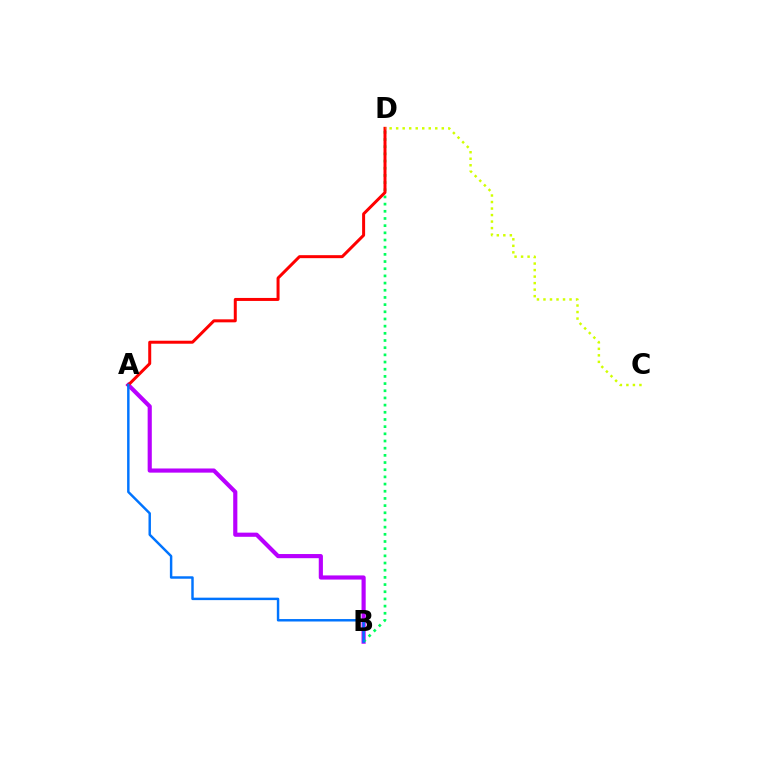{('A', 'B'): [{'color': '#b900ff', 'line_style': 'solid', 'thickness': 2.99}, {'color': '#0074ff', 'line_style': 'solid', 'thickness': 1.77}], ('B', 'D'): [{'color': '#00ff5c', 'line_style': 'dotted', 'thickness': 1.95}], ('A', 'D'): [{'color': '#ff0000', 'line_style': 'solid', 'thickness': 2.16}], ('C', 'D'): [{'color': '#d1ff00', 'line_style': 'dotted', 'thickness': 1.77}]}